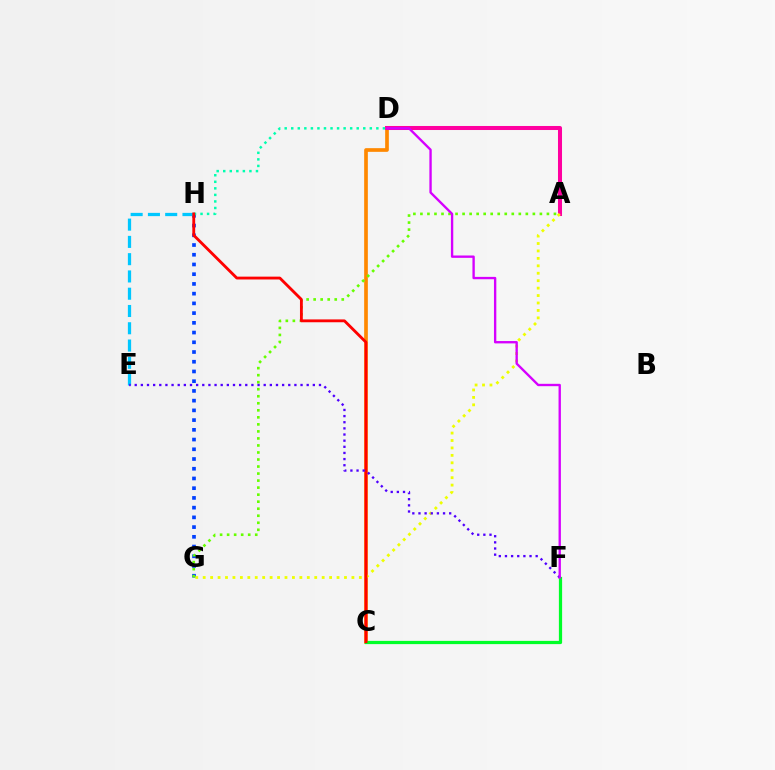{('C', 'D'): [{'color': '#ff8800', 'line_style': 'solid', 'thickness': 2.65}], ('C', 'F'): [{'color': '#00ff27', 'line_style': 'solid', 'thickness': 2.33}], ('G', 'H'): [{'color': '#003fff', 'line_style': 'dotted', 'thickness': 2.64}], ('A', 'G'): [{'color': '#66ff00', 'line_style': 'dotted', 'thickness': 1.91}, {'color': '#eeff00', 'line_style': 'dotted', 'thickness': 2.02}], ('A', 'D'): [{'color': '#ff00a0', 'line_style': 'solid', 'thickness': 2.9}], ('D', 'H'): [{'color': '#00ffaf', 'line_style': 'dotted', 'thickness': 1.78}], ('E', 'H'): [{'color': '#00c7ff', 'line_style': 'dashed', 'thickness': 2.35}], ('C', 'H'): [{'color': '#ff0000', 'line_style': 'solid', 'thickness': 2.04}], ('E', 'F'): [{'color': '#4f00ff', 'line_style': 'dotted', 'thickness': 1.67}], ('D', 'F'): [{'color': '#d600ff', 'line_style': 'solid', 'thickness': 1.7}]}